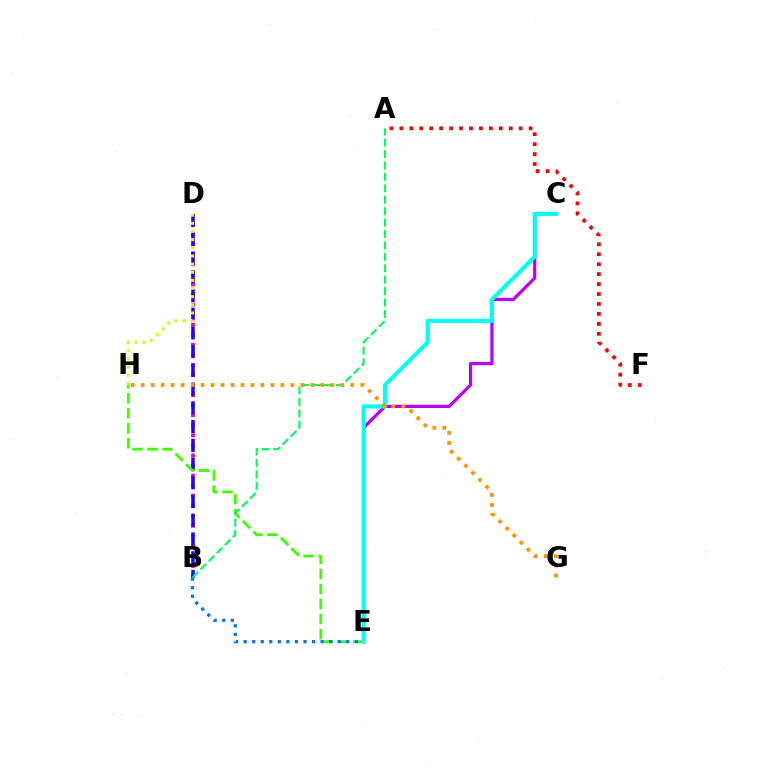{('B', 'D'): [{'color': '#ff00ac', 'line_style': 'dotted', 'thickness': 2.73}, {'color': '#2500ff', 'line_style': 'dashed', 'thickness': 2.54}], ('E', 'H'): [{'color': '#3dff00', 'line_style': 'dashed', 'thickness': 2.04}], ('B', 'E'): [{'color': '#0074ff', 'line_style': 'dotted', 'thickness': 2.32}], ('A', 'B'): [{'color': '#00ff5c', 'line_style': 'dashed', 'thickness': 1.55}], ('A', 'F'): [{'color': '#ff0000', 'line_style': 'dotted', 'thickness': 2.7}], ('C', 'E'): [{'color': '#b900ff', 'line_style': 'solid', 'thickness': 2.33}, {'color': '#00fff6', 'line_style': 'solid', 'thickness': 2.93}], ('D', 'H'): [{'color': '#d1ff00', 'line_style': 'dotted', 'thickness': 2.21}], ('G', 'H'): [{'color': '#ff9400', 'line_style': 'dotted', 'thickness': 2.71}]}